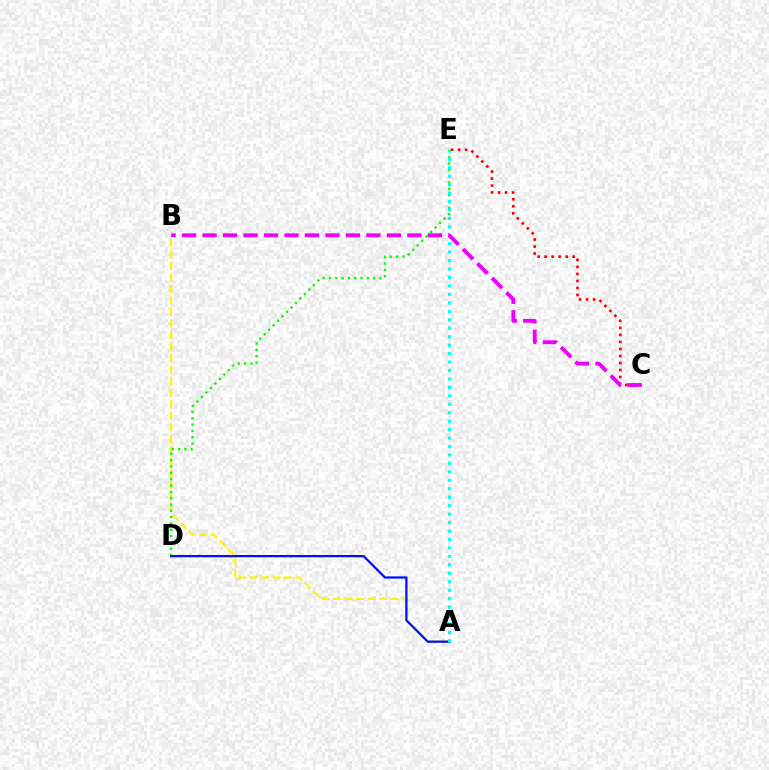{('C', 'E'): [{'color': '#ff0000', 'line_style': 'dotted', 'thickness': 1.91}], ('A', 'B'): [{'color': '#fcf500', 'line_style': 'dashed', 'thickness': 1.57}], ('D', 'E'): [{'color': '#08ff00', 'line_style': 'dotted', 'thickness': 1.72}], ('A', 'D'): [{'color': '#0010ff', 'line_style': 'solid', 'thickness': 1.61}], ('A', 'E'): [{'color': '#00fff6', 'line_style': 'dotted', 'thickness': 2.3}], ('B', 'C'): [{'color': '#ee00ff', 'line_style': 'dashed', 'thickness': 2.78}]}